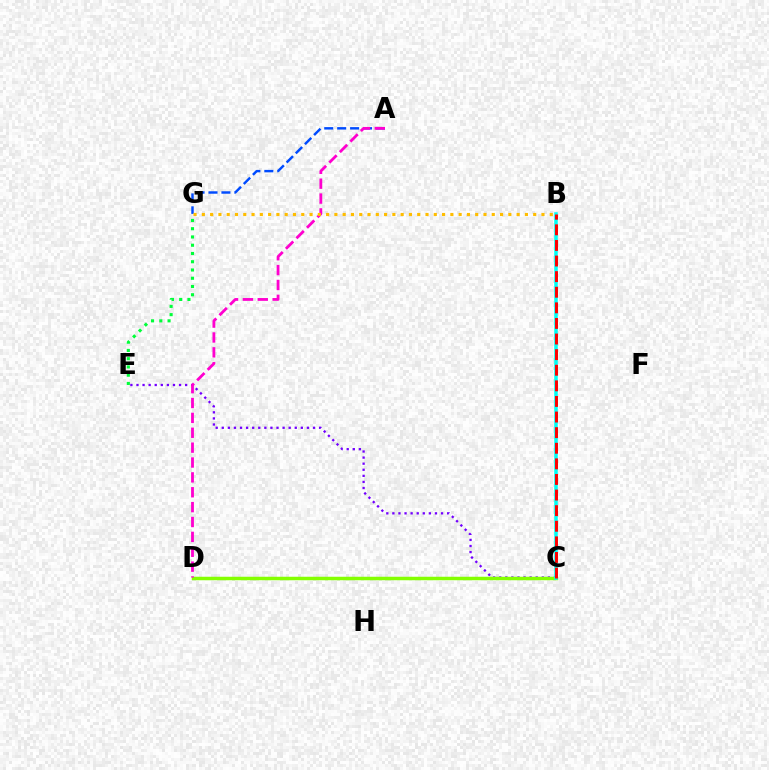{('A', 'G'): [{'color': '#004bff', 'line_style': 'dashed', 'thickness': 1.76}], ('C', 'E'): [{'color': '#7200ff', 'line_style': 'dotted', 'thickness': 1.65}], ('C', 'D'): [{'color': '#84ff00', 'line_style': 'solid', 'thickness': 2.52}], ('B', 'C'): [{'color': '#00fff6', 'line_style': 'solid', 'thickness': 2.54}, {'color': '#ff0000', 'line_style': 'dashed', 'thickness': 2.12}], ('E', 'G'): [{'color': '#00ff39', 'line_style': 'dotted', 'thickness': 2.24}], ('A', 'D'): [{'color': '#ff00cf', 'line_style': 'dashed', 'thickness': 2.02}], ('B', 'G'): [{'color': '#ffbd00', 'line_style': 'dotted', 'thickness': 2.25}]}